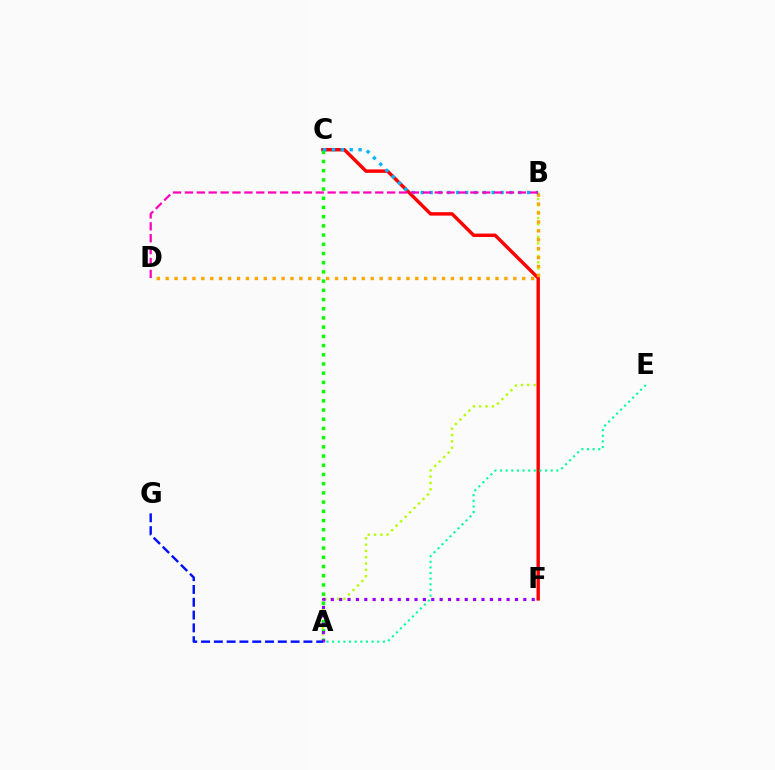{('A', 'B'): [{'color': '#b3ff00', 'line_style': 'dotted', 'thickness': 1.72}], ('C', 'F'): [{'color': '#ff0000', 'line_style': 'solid', 'thickness': 2.46}], ('B', 'D'): [{'color': '#ffa500', 'line_style': 'dotted', 'thickness': 2.42}, {'color': '#ff00bd', 'line_style': 'dashed', 'thickness': 1.62}], ('A', 'C'): [{'color': '#08ff00', 'line_style': 'dotted', 'thickness': 2.5}], ('A', 'F'): [{'color': '#9b00ff', 'line_style': 'dotted', 'thickness': 2.27}], ('B', 'C'): [{'color': '#00b5ff', 'line_style': 'dotted', 'thickness': 2.41}], ('A', 'G'): [{'color': '#0010ff', 'line_style': 'dashed', 'thickness': 1.74}], ('A', 'E'): [{'color': '#00ff9d', 'line_style': 'dotted', 'thickness': 1.53}]}